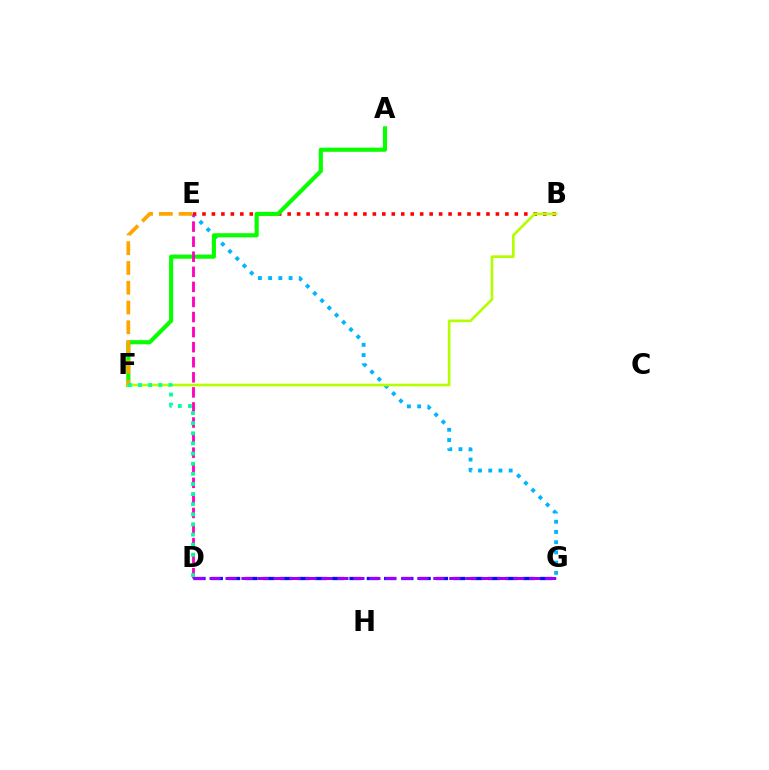{('E', 'G'): [{'color': '#00b5ff', 'line_style': 'dotted', 'thickness': 2.78}], ('B', 'E'): [{'color': '#ff0000', 'line_style': 'dotted', 'thickness': 2.57}], ('A', 'F'): [{'color': '#08ff00', 'line_style': 'solid', 'thickness': 2.97}], ('B', 'F'): [{'color': '#b3ff00', 'line_style': 'solid', 'thickness': 1.91}], ('D', 'E'): [{'color': '#ff00bd', 'line_style': 'dashed', 'thickness': 2.05}], ('E', 'F'): [{'color': '#ffa500', 'line_style': 'dashed', 'thickness': 2.68}], ('D', 'G'): [{'color': '#0010ff', 'line_style': 'dashed', 'thickness': 2.35}, {'color': '#9b00ff', 'line_style': 'dashed', 'thickness': 2.17}], ('D', 'F'): [{'color': '#00ff9d', 'line_style': 'dotted', 'thickness': 2.75}]}